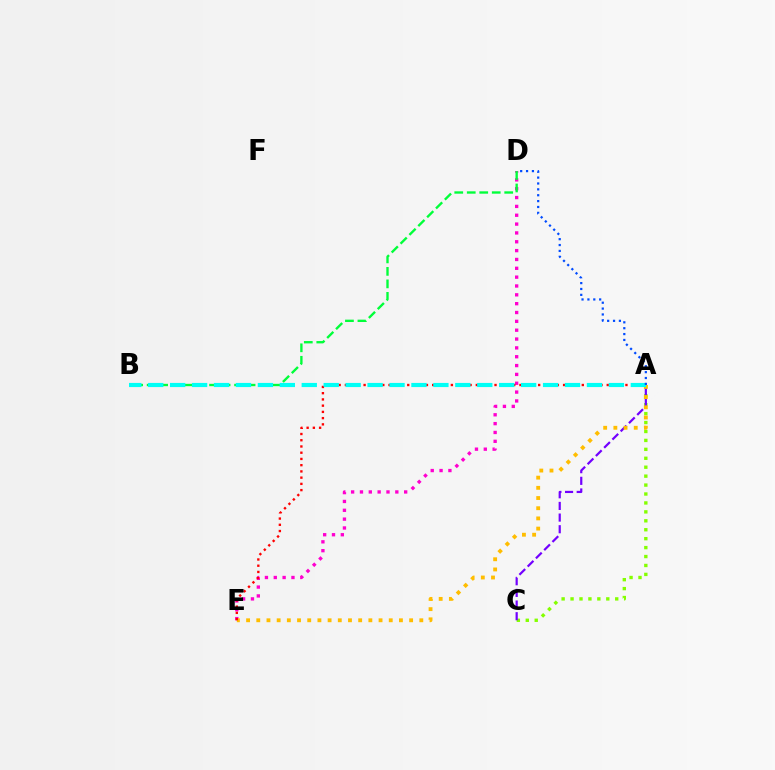{('D', 'E'): [{'color': '#ff00cf', 'line_style': 'dotted', 'thickness': 2.4}], ('A', 'C'): [{'color': '#84ff00', 'line_style': 'dotted', 'thickness': 2.43}, {'color': '#7200ff', 'line_style': 'dashed', 'thickness': 1.58}], ('A', 'E'): [{'color': '#ffbd00', 'line_style': 'dotted', 'thickness': 2.77}, {'color': '#ff0000', 'line_style': 'dotted', 'thickness': 1.69}], ('B', 'D'): [{'color': '#00ff39', 'line_style': 'dashed', 'thickness': 1.7}], ('A', 'B'): [{'color': '#00fff6', 'line_style': 'dashed', 'thickness': 2.98}], ('A', 'D'): [{'color': '#004bff', 'line_style': 'dotted', 'thickness': 1.6}]}